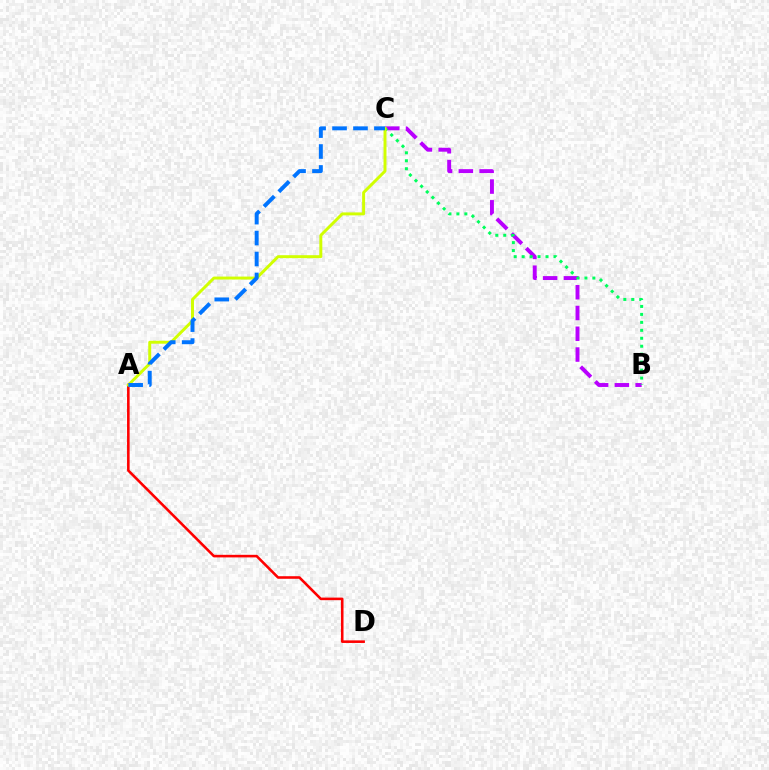{('A', 'D'): [{'color': '#ff0000', 'line_style': 'solid', 'thickness': 1.86}], ('B', 'C'): [{'color': '#b900ff', 'line_style': 'dashed', 'thickness': 2.82}, {'color': '#00ff5c', 'line_style': 'dotted', 'thickness': 2.16}], ('A', 'C'): [{'color': '#d1ff00', 'line_style': 'solid', 'thickness': 2.13}, {'color': '#0074ff', 'line_style': 'dashed', 'thickness': 2.85}]}